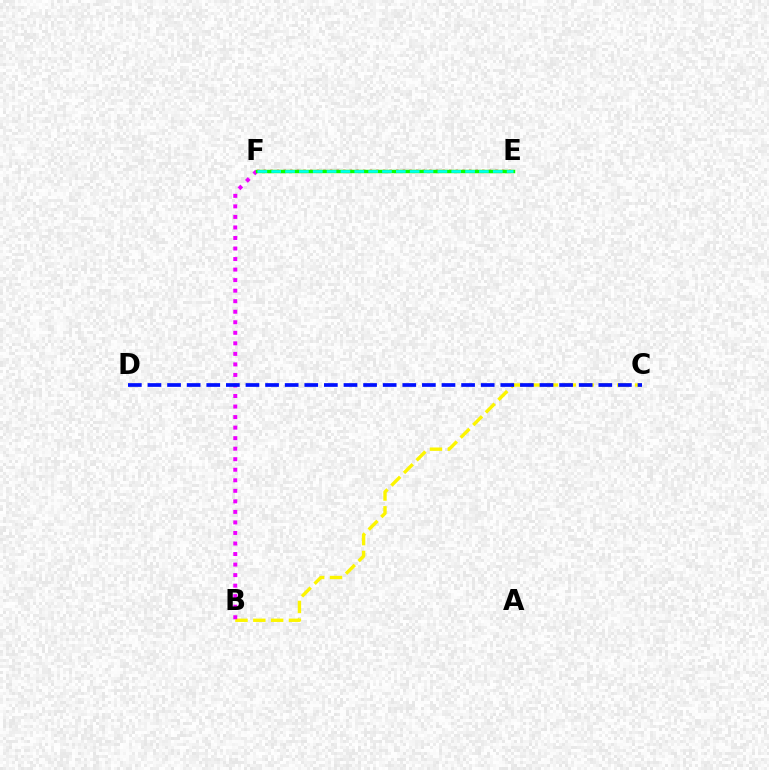{('B', 'C'): [{'color': '#fcf500', 'line_style': 'dashed', 'thickness': 2.42}], ('B', 'F'): [{'color': '#ee00ff', 'line_style': 'dotted', 'thickness': 2.86}], ('E', 'F'): [{'color': '#ff0000', 'line_style': 'dotted', 'thickness': 1.8}, {'color': '#08ff00', 'line_style': 'solid', 'thickness': 2.47}, {'color': '#00fff6', 'line_style': 'dashed', 'thickness': 1.88}], ('C', 'D'): [{'color': '#0010ff', 'line_style': 'dashed', 'thickness': 2.66}]}